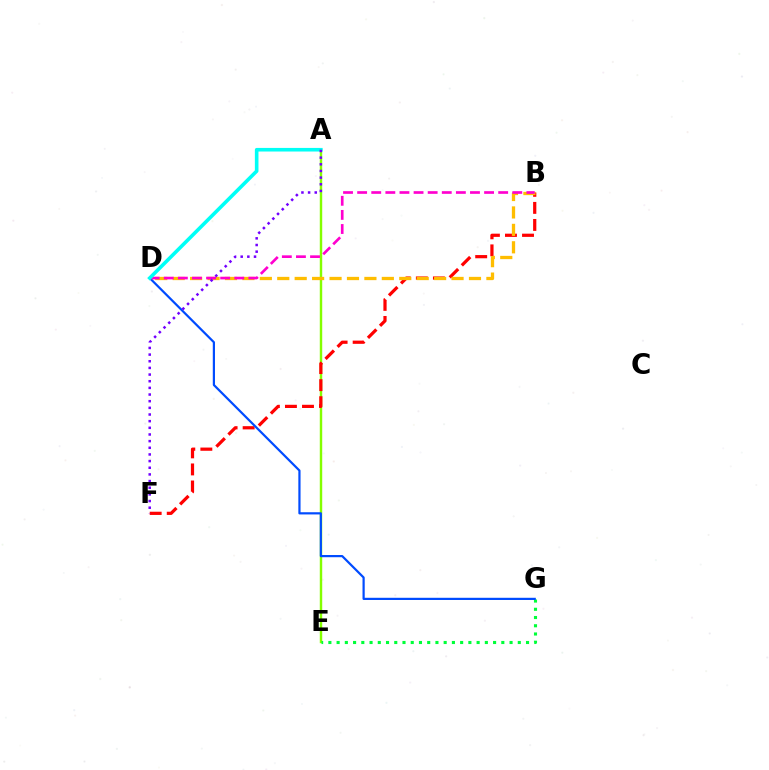{('A', 'E'): [{'color': '#84ff00', 'line_style': 'solid', 'thickness': 1.75}], ('B', 'F'): [{'color': '#ff0000', 'line_style': 'dashed', 'thickness': 2.32}], ('E', 'G'): [{'color': '#00ff39', 'line_style': 'dotted', 'thickness': 2.24}], ('D', 'G'): [{'color': '#004bff', 'line_style': 'solid', 'thickness': 1.59}], ('B', 'D'): [{'color': '#ffbd00', 'line_style': 'dashed', 'thickness': 2.37}, {'color': '#ff00cf', 'line_style': 'dashed', 'thickness': 1.92}], ('A', 'D'): [{'color': '#00fff6', 'line_style': 'solid', 'thickness': 2.59}], ('A', 'F'): [{'color': '#7200ff', 'line_style': 'dotted', 'thickness': 1.81}]}